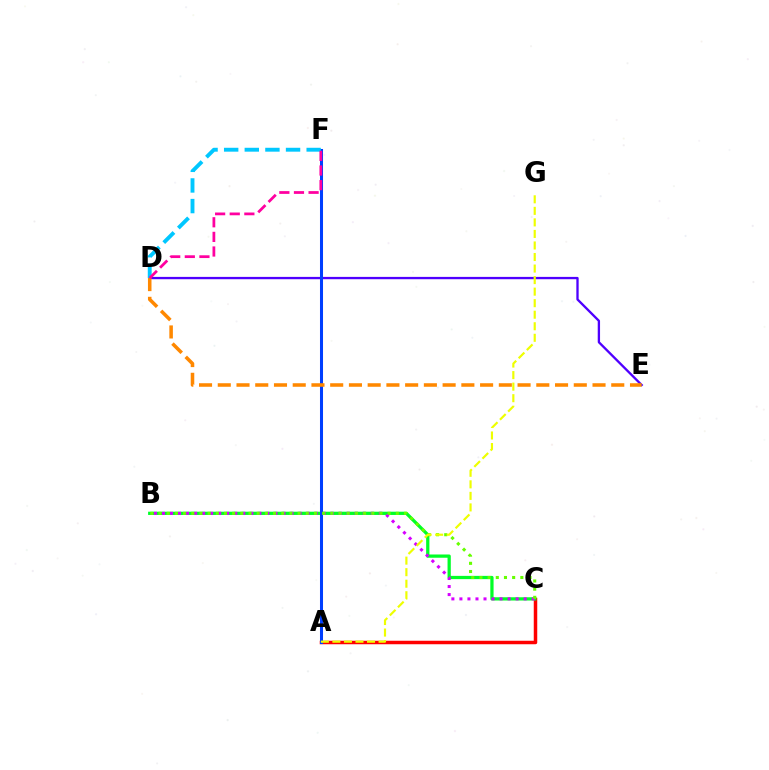{('A', 'C'): [{'color': '#ff0000', 'line_style': 'solid', 'thickness': 2.51}], ('D', 'E'): [{'color': '#4f00ff', 'line_style': 'solid', 'thickness': 1.67}, {'color': '#ff8800', 'line_style': 'dashed', 'thickness': 2.55}], ('B', 'C'): [{'color': '#00ff27', 'line_style': 'solid', 'thickness': 2.34}, {'color': '#d600ff', 'line_style': 'dotted', 'thickness': 2.18}, {'color': '#66ff00', 'line_style': 'dotted', 'thickness': 2.22}], ('A', 'F'): [{'color': '#00ffaf', 'line_style': 'dotted', 'thickness': 1.82}, {'color': '#003fff', 'line_style': 'solid', 'thickness': 2.18}], ('D', 'F'): [{'color': '#00c7ff', 'line_style': 'dashed', 'thickness': 2.8}, {'color': '#ff00a0', 'line_style': 'dashed', 'thickness': 1.99}], ('A', 'G'): [{'color': '#eeff00', 'line_style': 'dashed', 'thickness': 1.57}]}